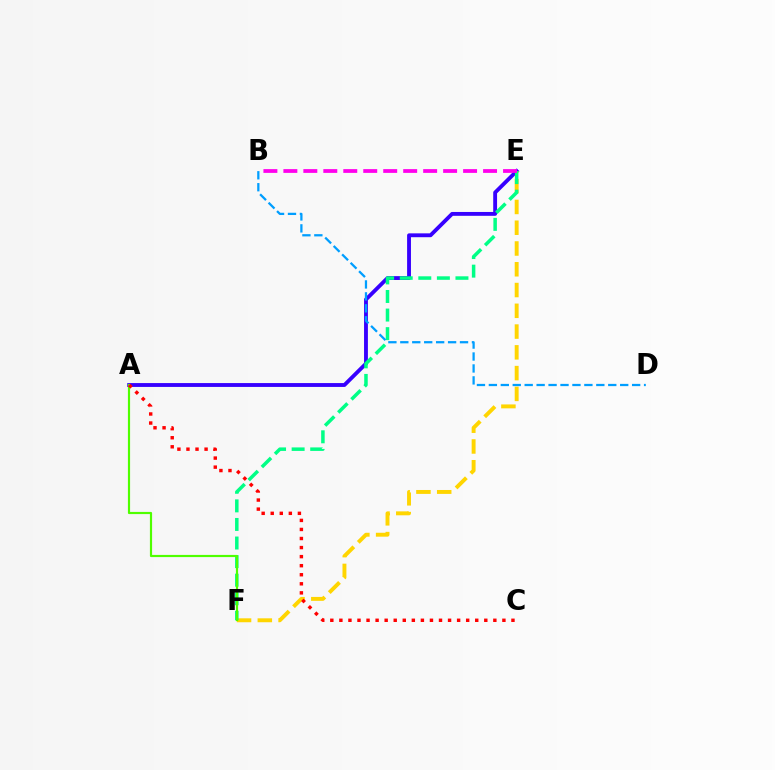{('A', 'E'): [{'color': '#3700ff', 'line_style': 'solid', 'thickness': 2.78}], ('E', 'F'): [{'color': '#ffd500', 'line_style': 'dashed', 'thickness': 2.82}, {'color': '#00ff86', 'line_style': 'dashed', 'thickness': 2.52}], ('B', 'E'): [{'color': '#ff00ed', 'line_style': 'dashed', 'thickness': 2.71}], ('A', 'F'): [{'color': '#4fff00', 'line_style': 'solid', 'thickness': 1.57}], ('A', 'C'): [{'color': '#ff0000', 'line_style': 'dotted', 'thickness': 2.46}], ('B', 'D'): [{'color': '#009eff', 'line_style': 'dashed', 'thickness': 1.62}]}